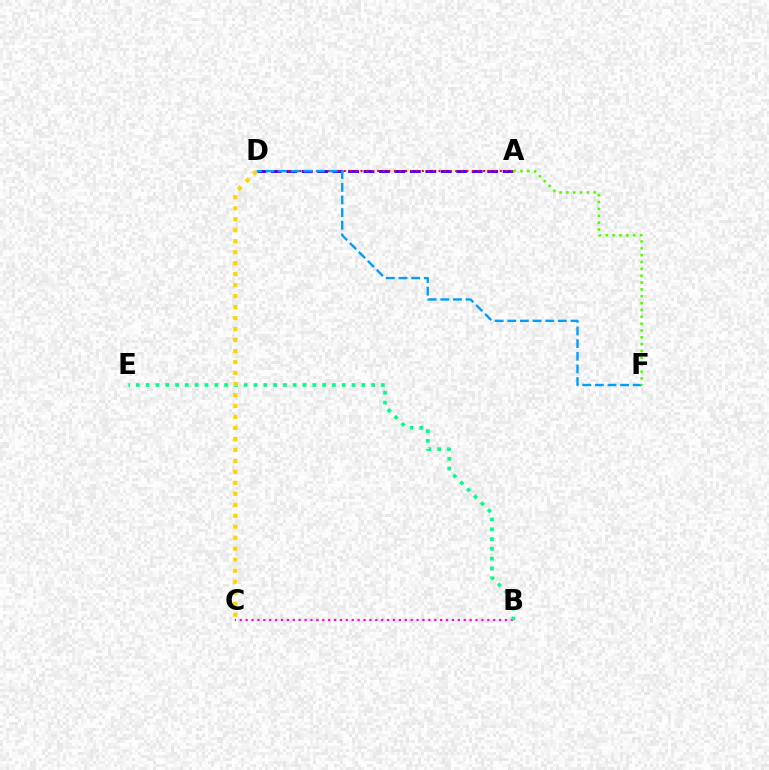{('A', 'D'): [{'color': '#3700ff', 'line_style': 'dashed', 'thickness': 2.1}, {'color': '#ff0000', 'line_style': 'dotted', 'thickness': 1.51}], ('B', 'C'): [{'color': '#ff00ed', 'line_style': 'dotted', 'thickness': 1.6}], ('B', 'E'): [{'color': '#00ff86', 'line_style': 'dotted', 'thickness': 2.66}], ('C', 'D'): [{'color': '#ffd500', 'line_style': 'dotted', 'thickness': 2.98}], ('D', 'F'): [{'color': '#009eff', 'line_style': 'dashed', 'thickness': 1.72}], ('A', 'F'): [{'color': '#4fff00', 'line_style': 'dotted', 'thickness': 1.86}]}